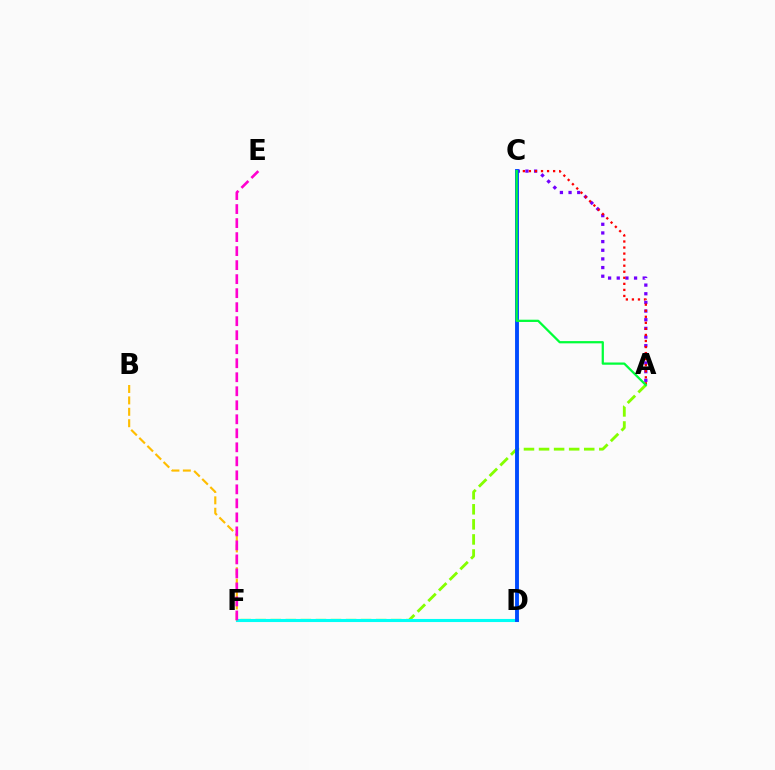{('A', 'F'): [{'color': '#84ff00', 'line_style': 'dashed', 'thickness': 2.05}], ('A', 'C'): [{'color': '#7200ff', 'line_style': 'dotted', 'thickness': 2.35}, {'color': '#ff0000', 'line_style': 'dotted', 'thickness': 1.64}, {'color': '#00ff39', 'line_style': 'solid', 'thickness': 1.62}], ('D', 'F'): [{'color': '#00fff6', 'line_style': 'solid', 'thickness': 2.23}], ('B', 'F'): [{'color': '#ffbd00', 'line_style': 'dashed', 'thickness': 1.55}], ('E', 'F'): [{'color': '#ff00cf', 'line_style': 'dashed', 'thickness': 1.9}], ('C', 'D'): [{'color': '#004bff', 'line_style': 'solid', 'thickness': 2.79}]}